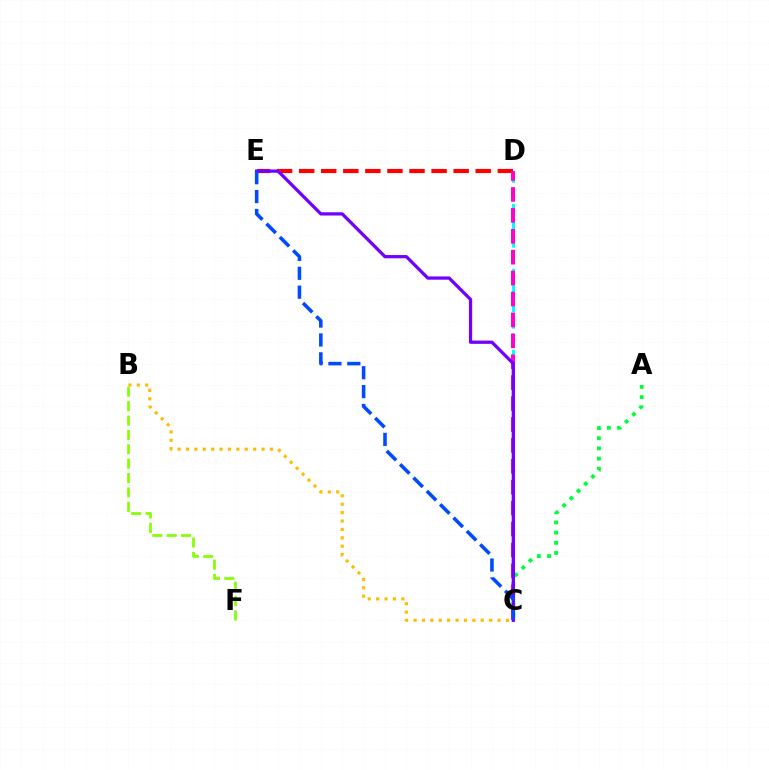{('B', 'F'): [{'color': '#84ff00', 'line_style': 'dashed', 'thickness': 1.95}], ('C', 'D'): [{'color': '#00fff6', 'line_style': 'dashed', 'thickness': 2.2}, {'color': '#ff00cf', 'line_style': 'dashed', 'thickness': 2.84}], ('D', 'E'): [{'color': '#ff0000', 'line_style': 'dashed', 'thickness': 3.0}], ('A', 'C'): [{'color': '#00ff39', 'line_style': 'dotted', 'thickness': 2.77}], ('B', 'C'): [{'color': '#ffbd00', 'line_style': 'dotted', 'thickness': 2.28}], ('C', 'E'): [{'color': '#7200ff', 'line_style': 'solid', 'thickness': 2.35}, {'color': '#004bff', 'line_style': 'dashed', 'thickness': 2.57}]}